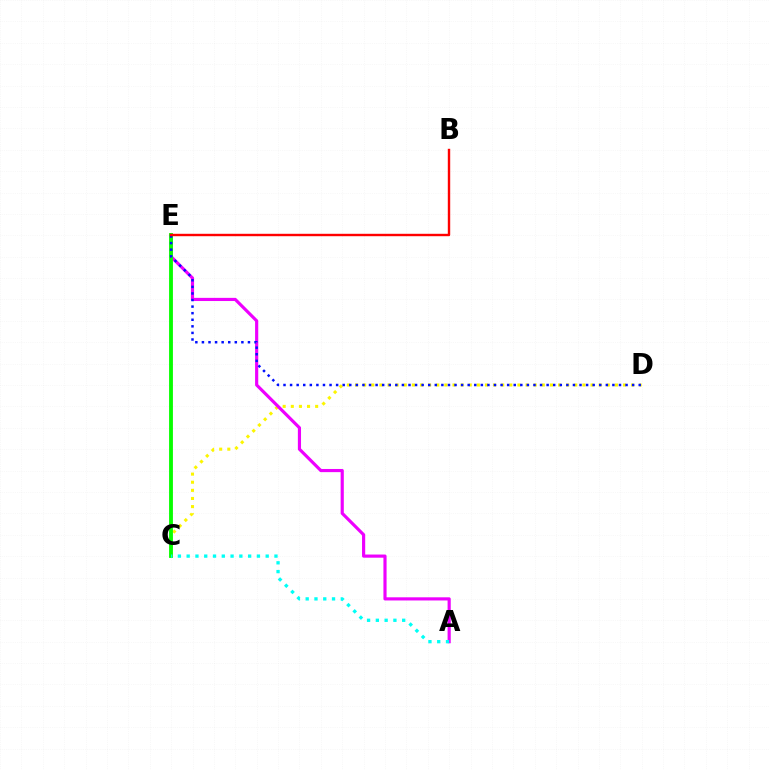{('C', 'D'): [{'color': '#fcf500', 'line_style': 'dotted', 'thickness': 2.21}], ('A', 'E'): [{'color': '#ee00ff', 'line_style': 'solid', 'thickness': 2.27}], ('C', 'E'): [{'color': '#08ff00', 'line_style': 'solid', 'thickness': 2.77}], ('D', 'E'): [{'color': '#0010ff', 'line_style': 'dotted', 'thickness': 1.79}], ('A', 'C'): [{'color': '#00fff6', 'line_style': 'dotted', 'thickness': 2.39}], ('B', 'E'): [{'color': '#ff0000', 'line_style': 'solid', 'thickness': 1.73}]}